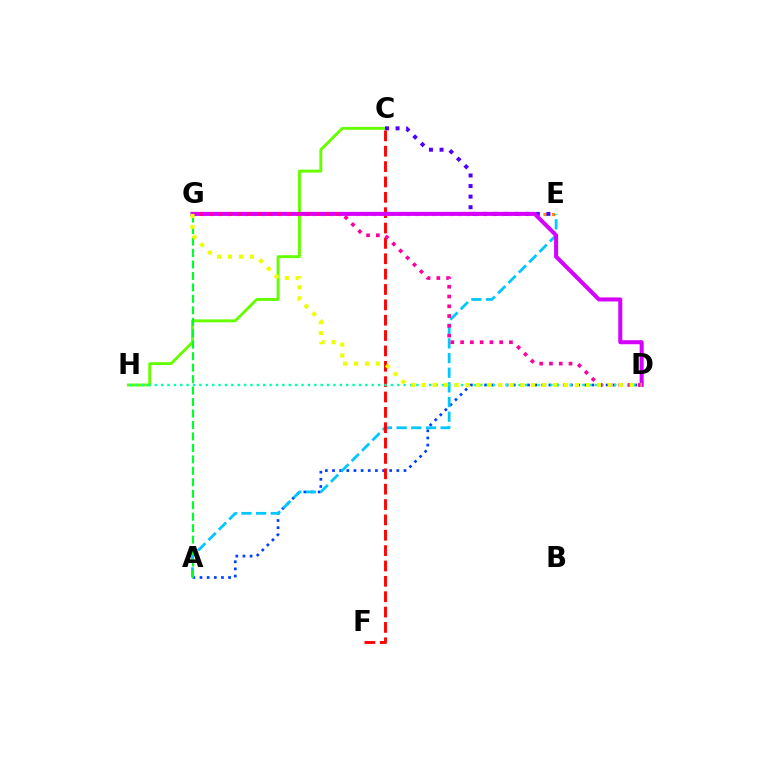{('C', 'H'): [{'color': '#66ff00', 'line_style': 'solid', 'thickness': 2.08}], ('E', 'G'): [{'color': '#ff8800', 'line_style': 'dotted', 'thickness': 2.32}], ('A', 'D'): [{'color': '#003fff', 'line_style': 'dotted', 'thickness': 1.94}], ('A', 'E'): [{'color': '#00c7ff', 'line_style': 'dashed', 'thickness': 1.99}], ('C', 'F'): [{'color': '#ff0000', 'line_style': 'dashed', 'thickness': 2.09}], ('C', 'E'): [{'color': '#4f00ff', 'line_style': 'dotted', 'thickness': 2.87}], ('A', 'G'): [{'color': '#00ff27', 'line_style': 'dashed', 'thickness': 1.56}], ('D', 'H'): [{'color': '#00ffaf', 'line_style': 'dotted', 'thickness': 1.73}], ('D', 'G'): [{'color': '#d600ff', 'line_style': 'solid', 'thickness': 2.9}, {'color': '#ff00a0', 'line_style': 'dotted', 'thickness': 2.66}, {'color': '#eeff00', 'line_style': 'dotted', 'thickness': 2.97}]}